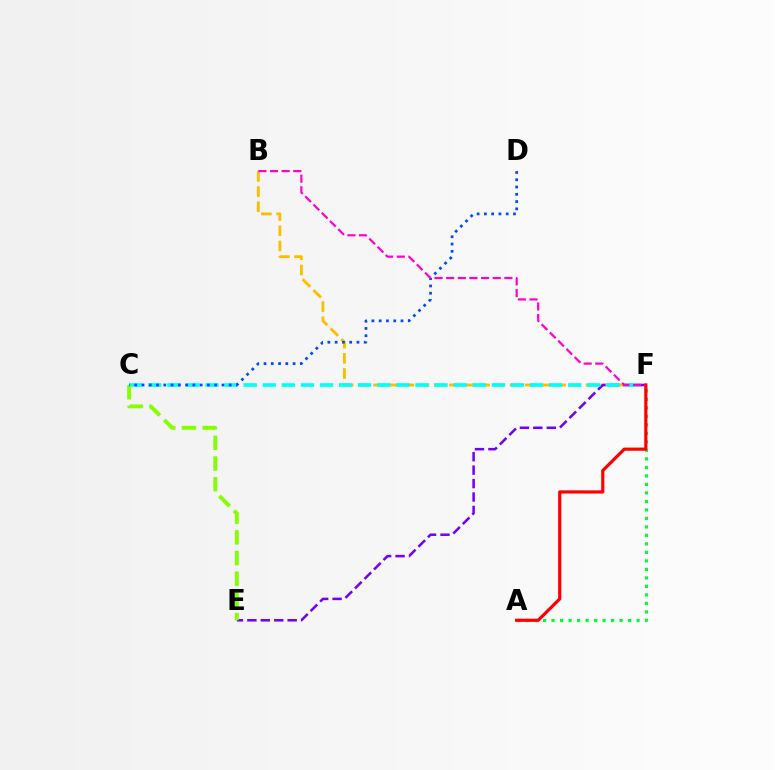{('B', 'F'): [{'color': '#ffbd00', 'line_style': 'dashed', 'thickness': 2.06}, {'color': '#ff00cf', 'line_style': 'dashed', 'thickness': 1.58}], ('E', 'F'): [{'color': '#7200ff', 'line_style': 'dashed', 'thickness': 1.83}], ('C', 'F'): [{'color': '#00fff6', 'line_style': 'dashed', 'thickness': 2.59}], ('C', 'E'): [{'color': '#84ff00', 'line_style': 'dashed', 'thickness': 2.81}], ('C', 'D'): [{'color': '#004bff', 'line_style': 'dotted', 'thickness': 1.97}], ('A', 'F'): [{'color': '#00ff39', 'line_style': 'dotted', 'thickness': 2.31}, {'color': '#ff0000', 'line_style': 'solid', 'thickness': 2.29}]}